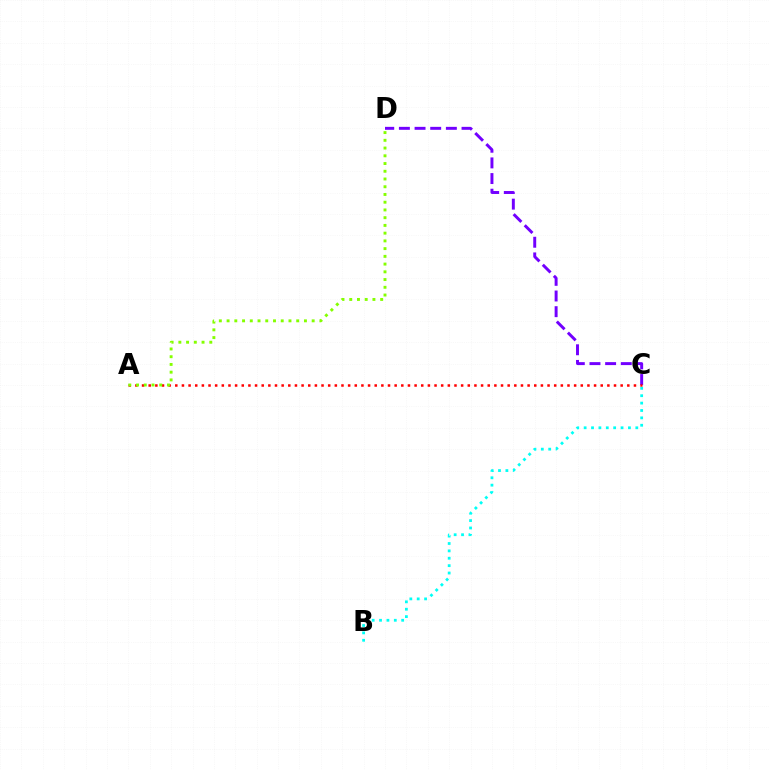{('C', 'D'): [{'color': '#7200ff', 'line_style': 'dashed', 'thickness': 2.13}], ('A', 'C'): [{'color': '#ff0000', 'line_style': 'dotted', 'thickness': 1.81}], ('A', 'D'): [{'color': '#84ff00', 'line_style': 'dotted', 'thickness': 2.1}], ('B', 'C'): [{'color': '#00fff6', 'line_style': 'dotted', 'thickness': 2.01}]}